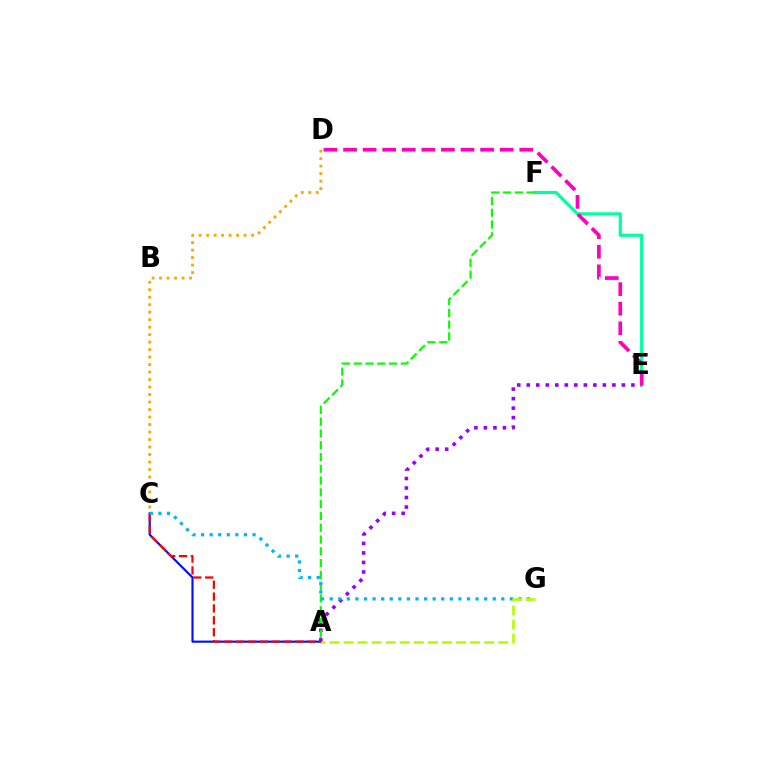{('E', 'F'): [{'color': '#00ff9d', 'line_style': 'solid', 'thickness': 2.29}], ('A', 'E'): [{'color': '#9b00ff', 'line_style': 'dotted', 'thickness': 2.59}], ('A', 'C'): [{'color': '#0010ff', 'line_style': 'solid', 'thickness': 1.55}, {'color': '#ff0000', 'line_style': 'dashed', 'thickness': 1.61}], ('A', 'F'): [{'color': '#08ff00', 'line_style': 'dashed', 'thickness': 1.6}], ('C', 'D'): [{'color': '#ffa500', 'line_style': 'dotted', 'thickness': 2.04}], ('C', 'G'): [{'color': '#00b5ff', 'line_style': 'dotted', 'thickness': 2.33}], ('D', 'E'): [{'color': '#ff00bd', 'line_style': 'dashed', 'thickness': 2.66}], ('A', 'G'): [{'color': '#b3ff00', 'line_style': 'dashed', 'thickness': 1.91}]}